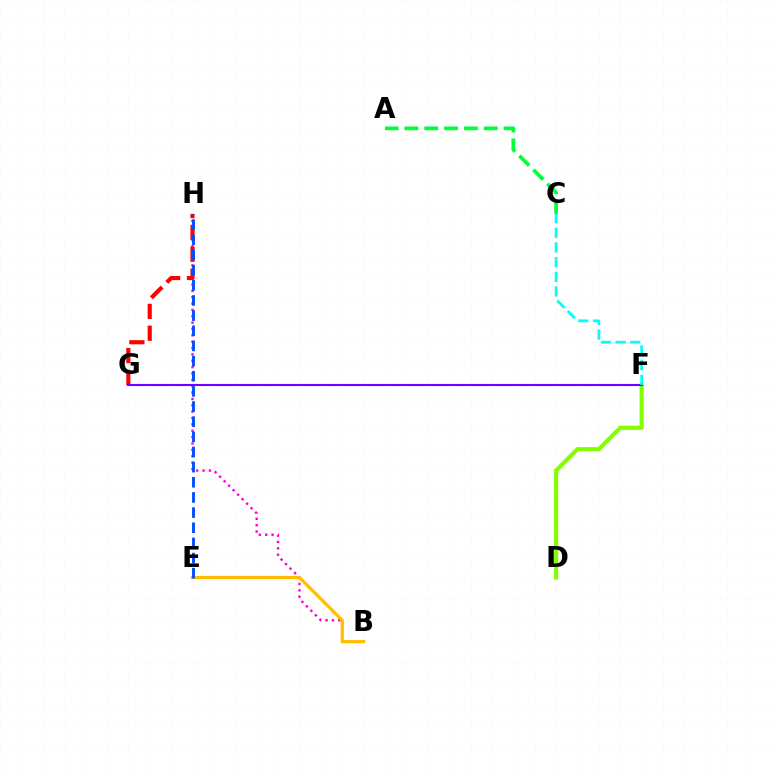{('B', 'H'): [{'color': '#ff00cf', 'line_style': 'dotted', 'thickness': 1.73}], ('A', 'C'): [{'color': '#00ff39', 'line_style': 'dashed', 'thickness': 2.69}], ('D', 'F'): [{'color': '#84ff00', 'line_style': 'solid', 'thickness': 3.0}], ('G', 'H'): [{'color': '#ff0000', 'line_style': 'dashed', 'thickness': 2.97}], ('B', 'E'): [{'color': '#ffbd00', 'line_style': 'solid', 'thickness': 2.28}], ('E', 'H'): [{'color': '#004bff', 'line_style': 'dashed', 'thickness': 2.06}], ('F', 'G'): [{'color': '#7200ff', 'line_style': 'solid', 'thickness': 1.5}], ('C', 'F'): [{'color': '#00fff6', 'line_style': 'dashed', 'thickness': 1.99}]}